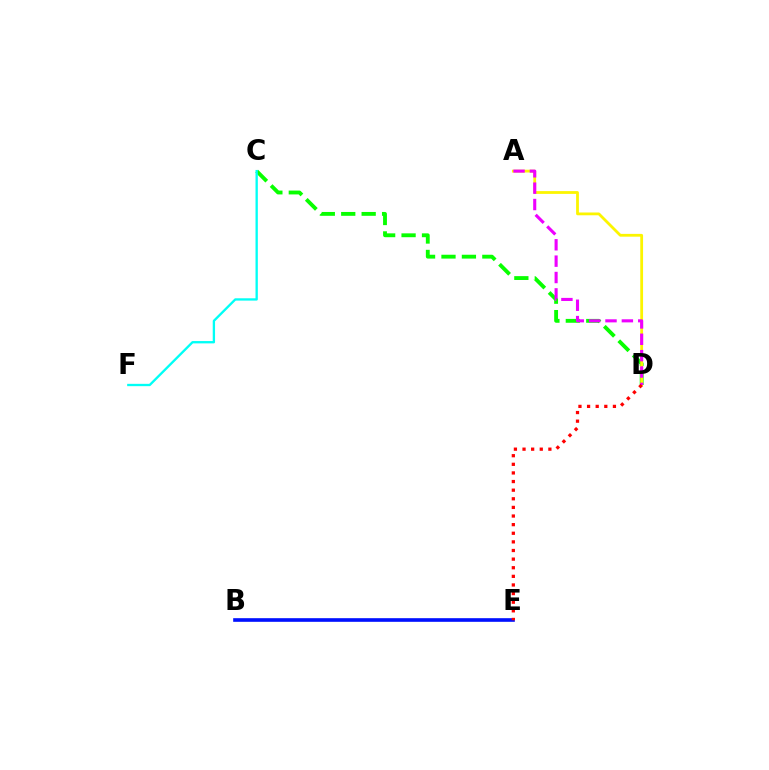{('C', 'D'): [{'color': '#08ff00', 'line_style': 'dashed', 'thickness': 2.78}], ('B', 'E'): [{'color': '#0010ff', 'line_style': 'solid', 'thickness': 2.62}], ('C', 'F'): [{'color': '#00fff6', 'line_style': 'solid', 'thickness': 1.68}], ('A', 'D'): [{'color': '#fcf500', 'line_style': 'solid', 'thickness': 2.01}, {'color': '#ee00ff', 'line_style': 'dashed', 'thickness': 2.22}], ('D', 'E'): [{'color': '#ff0000', 'line_style': 'dotted', 'thickness': 2.34}]}